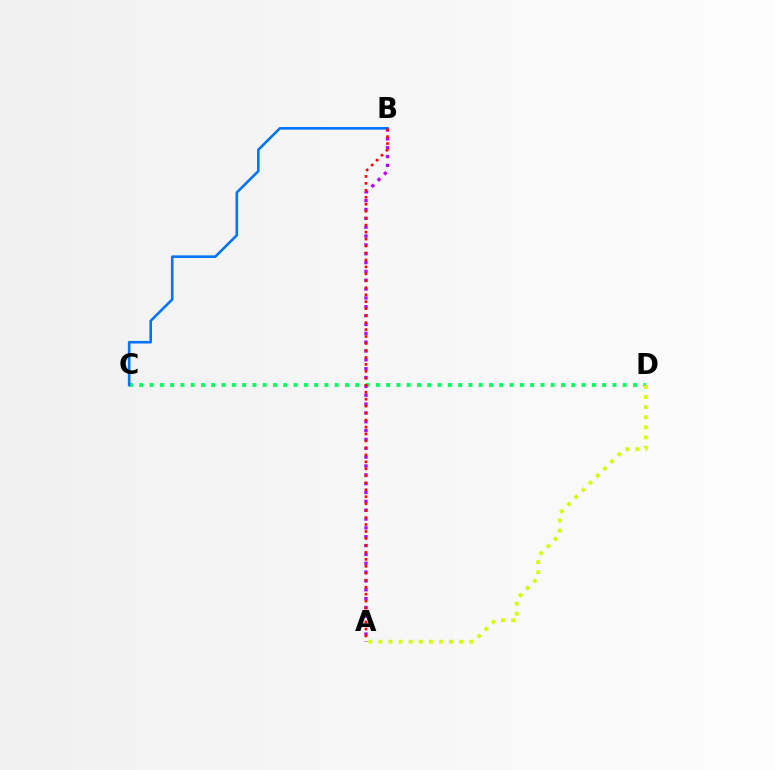{('C', 'D'): [{'color': '#00ff5c', 'line_style': 'dotted', 'thickness': 2.79}], ('A', 'B'): [{'color': '#b900ff', 'line_style': 'dotted', 'thickness': 2.4}, {'color': '#ff0000', 'line_style': 'dotted', 'thickness': 1.89}], ('A', 'D'): [{'color': '#d1ff00', 'line_style': 'dotted', 'thickness': 2.75}], ('B', 'C'): [{'color': '#0074ff', 'line_style': 'solid', 'thickness': 1.87}]}